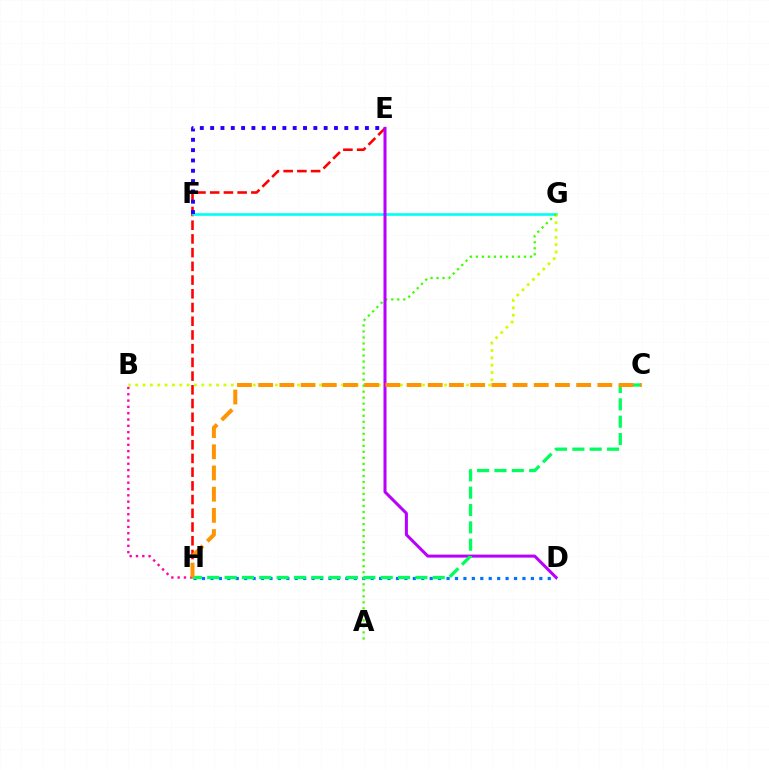{('E', 'H'): [{'color': '#ff0000', 'line_style': 'dashed', 'thickness': 1.86}], ('F', 'G'): [{'color': '#00fff6', 'line_style': 'solid', 'thickness': 1.91}], ('D', 'H'): [{'color': '#0074ff', 'line_style': 'dotted', 'thickness': 2.29}], ('B', 'G'): [{'color': '#d1ff00', 'line_style': 'dotted', 'thickness': 2.0}], ('A', 'G'): [{'color': '#3dff00', 'line_style': 'dotted', 'thickness': 1.64}], ('E', 'F'): [{'color': '#2500ff', 'line_style': 'dotted', 'thickness': 2.8}], ('B', 'H'): [{'color': '#ff00ac', 'line_style': 'dotted', 'thickness': 1.72}], ('D', 'E'): [{'color': '#b900ff', 'line_style': 'solid', 'thickness': 2.18}], ('C', 'H'): [{'color': '#00ff5c', 'line_style': 'dashed', 'thickness': 2.36}, {'color': '#ff9400', 'line_style': 'dashed', 'thickness': 2.88}]}